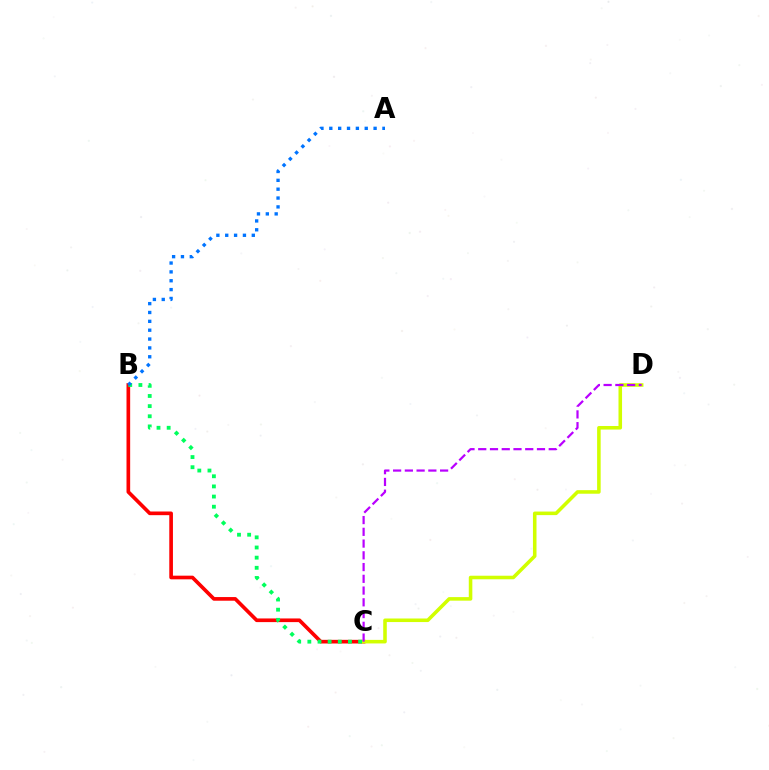{('B', 'C'): [{'color': '#ff0000', 'line_style': 'solid', 'thickness': 2.64}, {'color': '#00ff5c', 'line_style': 'dotted', 'thickness': 2.76}], ('C', 'D'): [{'color': '#d1ff00', 'line_style': 'solid', 'thickness': 2.56}, {'color': '#b900ff', 'line_style': 'dashed', 'thickness': 1.6}], ('A', 'B'): [{'color': '#0074ff', 'line_style': 'dotted', 'thickness': 2.41}]}